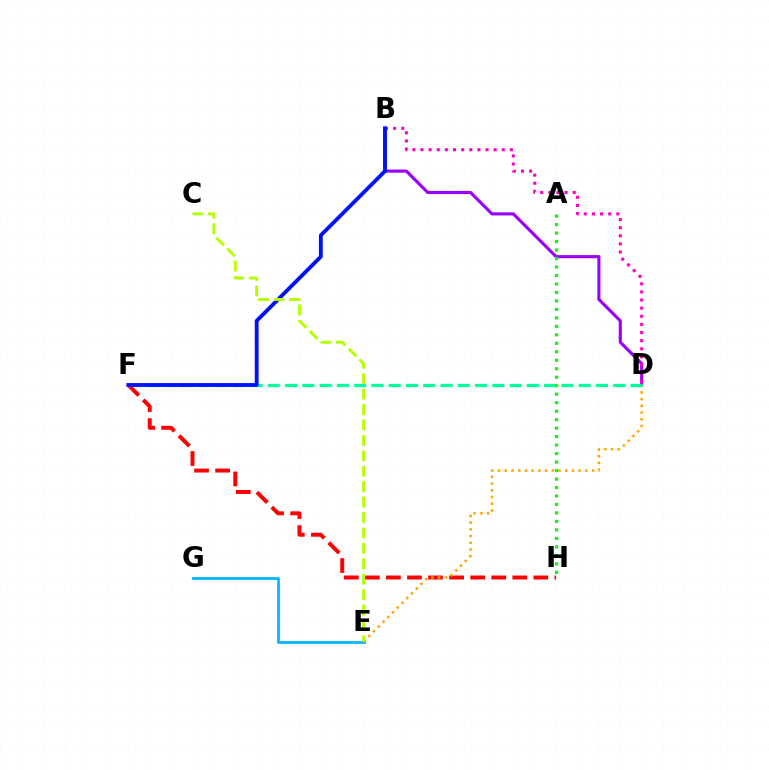{('B', 'D'): [{'color': '#9b00ff', 'line_style': 'solid', 'thickness': 2.25}, {'color': '#ff00bd', 'line_style': 'dotted', 'thickness': 2.21}], ('F', 'H'): [{'color': '#ff0000', 'line_style': 'dashed', 'thickness': 2.86}], ('E', 'G'): [{'color': '#00b5ff', 'line_style': 'solid', 'thickness': 1.97}], ('D', 'E'): [{'color': '#ffa500', 'line_style': 'dotted', 'thickness': 1.82}], ('D', 'F'): [{'color': '#00ff9d', 'line_style': 'dashed', 'thickness': 2.35}], ('B', 'F'): [{'color': '#0010ff', 'line_style': 'solid', 'thickness': 2.76}], ('A', 'H'): [{'color': '#08ff00', 'line_style': 'dotted', 'thickness': 2.3}], ('C', 'E'): [{'color': '#b3ff00', 'line_style': 'dashed', 'thickness': 2.09}]}